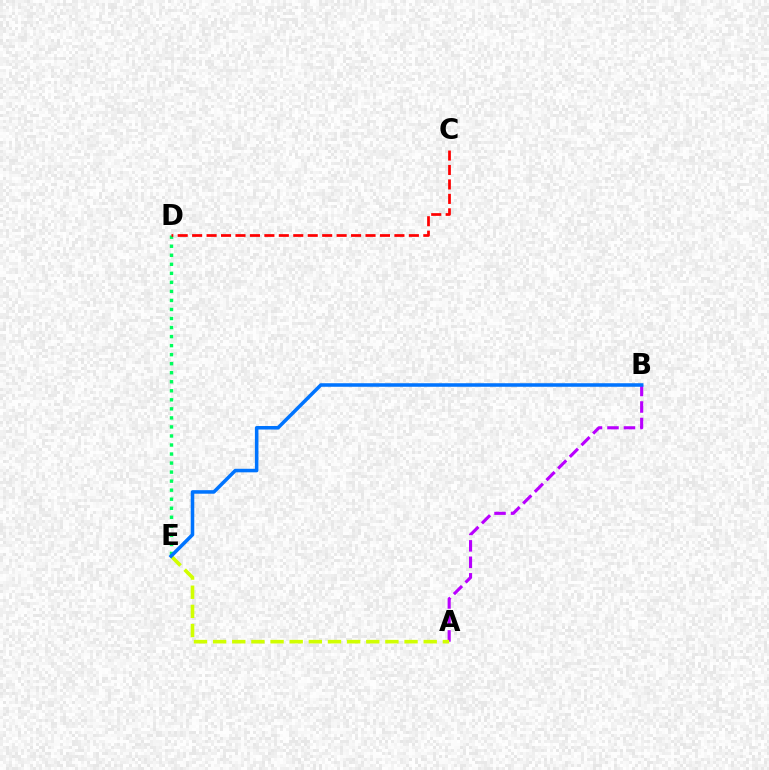{('A', 'B'): [{'color': '#b900ff', 'line_style': 'dashed', 'thickness': 2.24}], ('A', 'E'): [{'color': '#d1ff00', 'line_style': 'dashed', 'thickness': 2.6}], ('D', 'E'): [{'color': '#00ff5c', 'line_style': 'dotted', 'thickness': 2.45}], ('B', 'E'): [{'color': '#0074ff', 'line_style': 'solid', 'thickness': 2.55}], ('C', 'D'): [{'color': '#ff0000', 'line_style': 'dashed', 'thickness': 1.96}]}